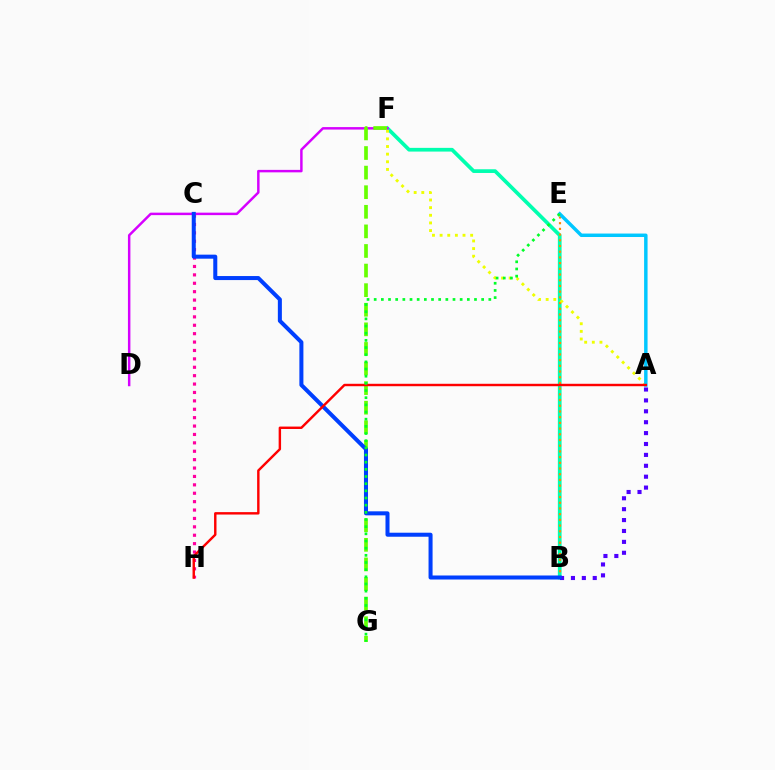{('C', 'H'): [{'color': '#ff00a0', 'line_style': 'dotted', 'thickness': 2.28}], ('B', 'F'): [{'color': '#00ffaf', 'line_style': 'solid', 'thickness': 2.67}], ('D', 'F'): [{'color': '#d600ff', 'line_style': 'solid', 'thickness': 1.78}], ('B', 'E'): [{'color': '#ff8800', 'line_style': 'dotted', 'thickness': 1.55}], ('F', 'G'): [{'color': '#66ff00', 'line_style': 'dashed', 'thickness': 2.66}], ('A', 'F'): [{'color': '#eeff00', 'line_style': 'dotted', 'thickness': 2.07}], ('A', 'B'): [{'color': '#4f00ff', 'line_style': 'dotted', 'thickness': 2.96}], ('A', 'E'): [{'color': '#00c7ff', 'line_style': 'solid', 'thickness': 2.49}], ('B', 'C'): [{'color': '#003fff', 'line_style': 'solid', 'thickness': 2.9}], ('A', 'H'): [{'color': '#ff0000', 'line_style': 'solid', 'thickness': 1.74}], ('E', 'G'): [{'color': '#00ff27', 'line_style': 'dotted', 'thickness': 1.95}]}